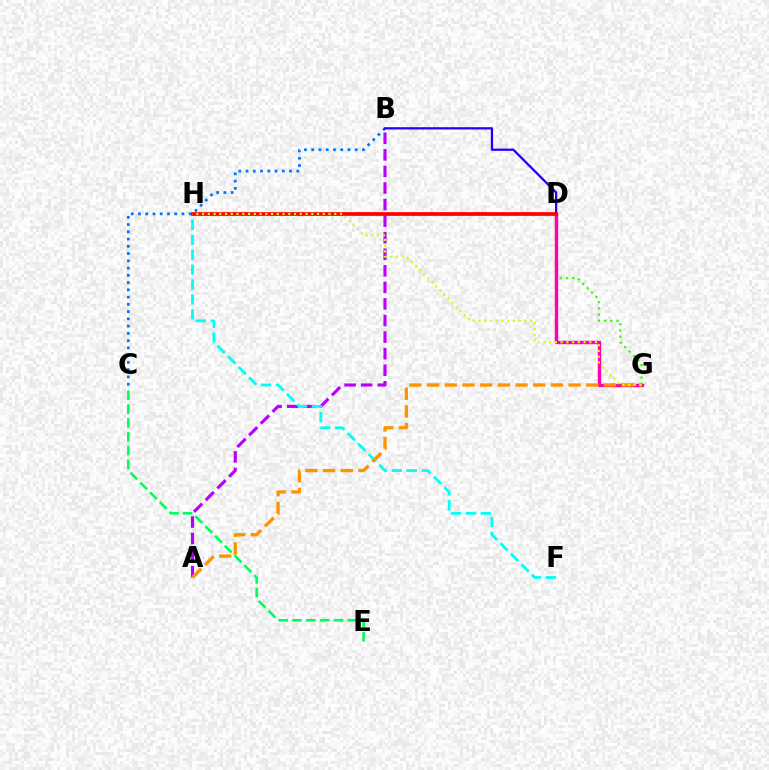{('C', 'E'): [{'color': '#00ff5c', 'line_style': 'dashed', 'thickness': 1.88}], ('A', 'B'): [{'color': '#b900ff', 'line_style': 'dashed', 'thickness': 2.25}], ('B', 'C'): [{'color': '#0074ff', 'line_style': 'dotted', 'thickness': 1.97}], ('B', 'D'): [{'color': '#2500ff', 'line_style': 'solid', 'thickness': 1.64}], ('D', 'G'): [{'color': '#3dff00', 'line_style': 'dotted', 'thickness': 1.69}, {'color': '#ff00ac', 'line_style': 'solid', 'thickness': 2.44}], ('F', 'H'): [{'color': '#00fff6', 'line_style': 'dashed', 'thickness': 2.02}], ('D', 'H'): [{'color': '#ff0000', 'line_style': 'solid', 'thickness': 2.68}], ('A', 'G'): [{'color': '#ff9400', 'line_style': 'dashed', 'thickness': 2.4}], ('G', 'H'): [{'color': '#d1ff00', 'line_style': 'dotted', 'thickness': 1.56}]}